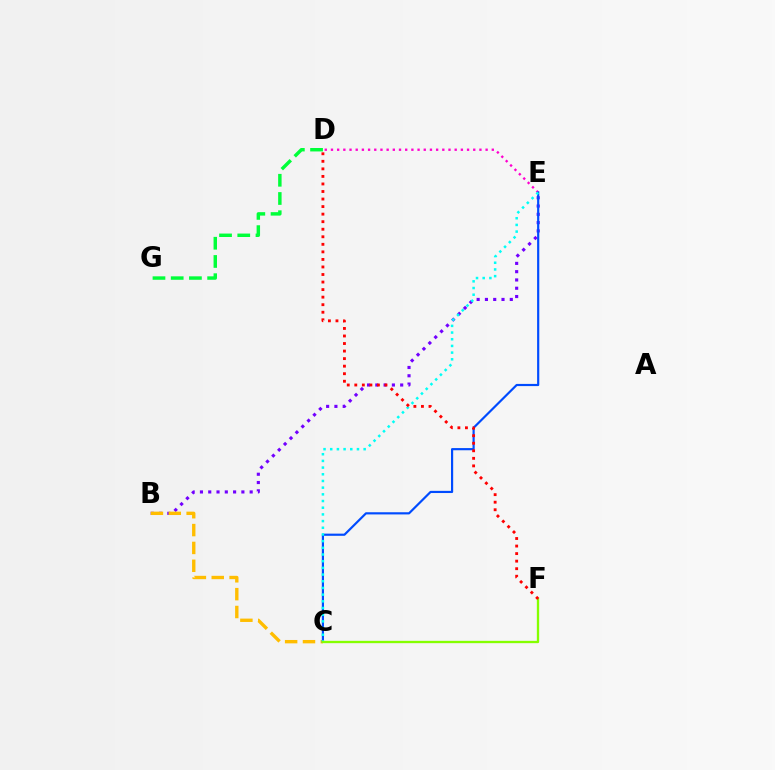{('B', 'E'): [{'color': '#7200ff', 'line_style': 'dotted', 'thickness': 2.25}], ('B', 'C'): [{'color': '#ffbd00', 'line_style': 'dashed', 'thickness': 2.43}], ('D', 'E'): [{'color': '#ff00cf', 'line_style': 'dotted', 'thickness': 1.68}], ('C', 'E'): [{'color': '#004bff', 'line_style': 'solid', 'thickness': 1.57}, {'color': '#00fff6', 'line_style': 'dotted', 'thickness': 1.82}], ('C', 'F'): [{'color': '#84ff00', 'line_style': 'solid', 'thickness': 1.67}], ('D', 'F'): [{'color': '#ff0000', 'line_style': 'dotted', 'thickness': 2.05}], ('D', 'G'): [{'color': '#00ff39', 'line_style': 'dashed', 'thickness': 2.48}]}